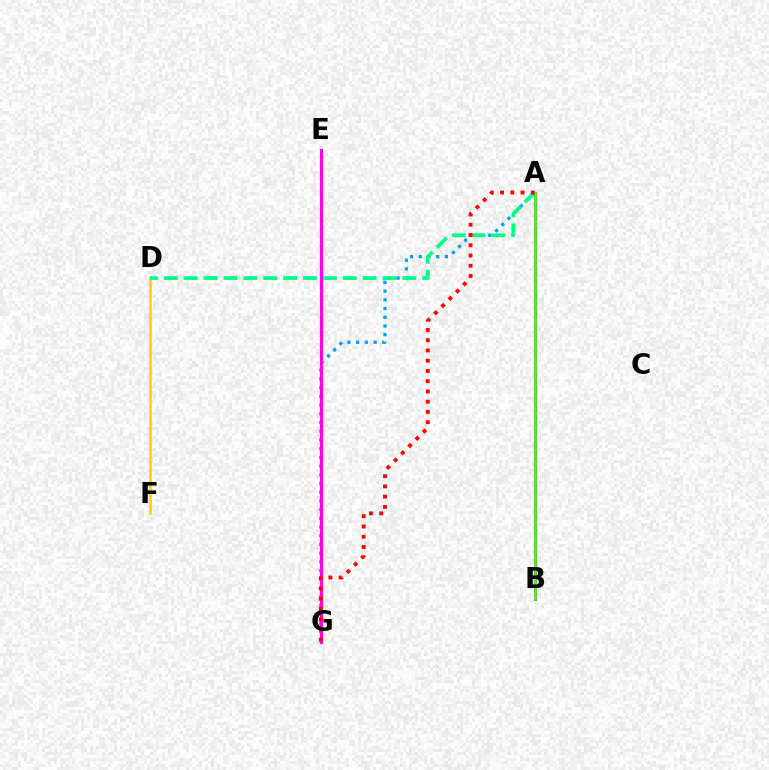{('A', 'B'): [{'color': '#3700ff', 'line_style': 'solid', 'thickness': 2.1}, {'color': '#4fff00', 'line_style': 'solid', 'thickness': 1.91}], ('A', 'G'): [{'color': '#009eff', 'line_style': 'dotted', 'thickness': 2.37}, {'color': '#ff0000', 'line_style': 'dotted', 'thickness': 2.78}], ('D', 'F'): [{'color': '#ffd500', 'line_style': 'solid', 'thickness': 1.91}], ('A', 'D'): [{'color': '#00ff86', 'line_style': 'dashed', 'thickness': 2.7}], ('E', 'G'): [{'color': '#ff00ed', 'line_style': 'solid', 'thickness': 2.27}]}